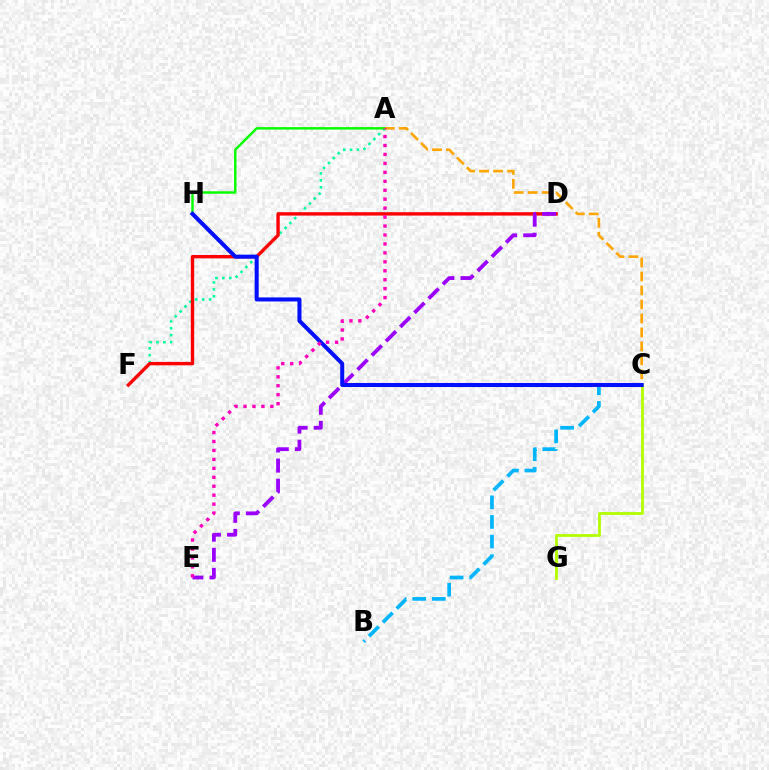{('A', 'F'): [{'color': '#00ff9d', 'line_style': 'dotted', 'thickness': 1.88}], ('A', 'H'): [{'color': '#08ff00', 'line_style': 'solid', 'thickness': 1.78}], ('B', 'C'): [{'color': '#00b5ff', 'line_style': 'dashed', 'thickness': 2.66}], ('D', 'F'): [{'color': '#ff0000', 'line_style': 'solid', 'thickness': 2.43}], ('D', 'E'): [{'color': '#9b00ff', 'line_style': 'dashed', 'thickness': 2.73}], ('A', 'C'): [{'color': '#ffa500', 'line_style': 'dashed', 'thickness': 1.9}], ('C', 'G'): [{'color': '#b3ff00', 'line_style': 'solid', 'thickness': 2.02}], ('C', 'H'): [{'color': '#0010ff', 'line_style': 'solid', 'thickness': 2.91}], ('A', 'E'): [{'color': '#ff00bd', 'line_style': 'dotted', 'thickness': 2.43}]}